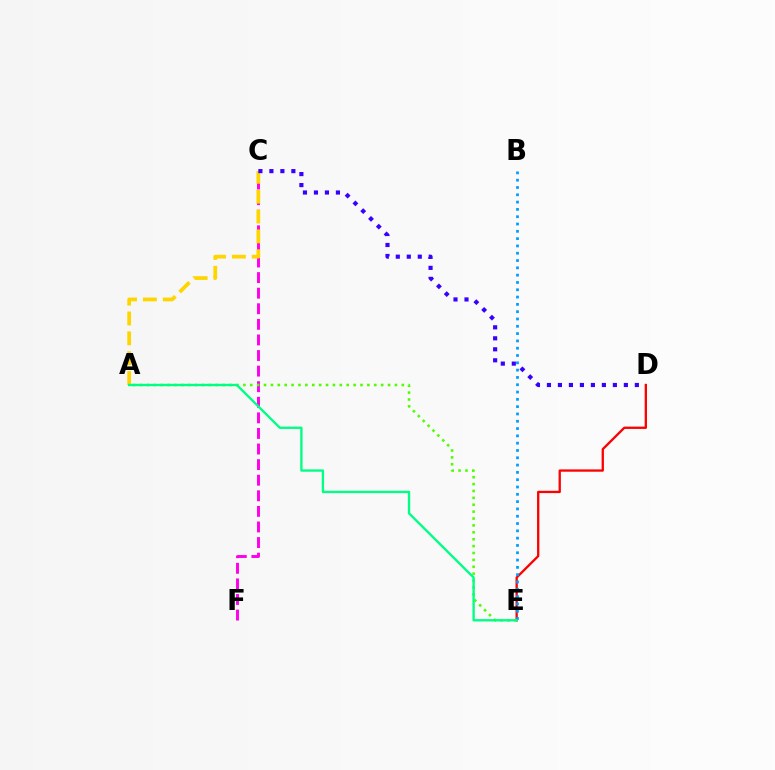{('C', 'F'): [{'color': '#ff00ed', 'line_style': 'dashed', 'thickness': 2.12}], ('D', 'E'): [{'color': '#ff0000', 'line_style': 'solid', 'thickness': 1.66}], ('A', 'E'): [{'color': '#4fff00', 'line_style': 'dotted', 'thickness': 1.87}, {'color': '#00ff86', 'line_style': 'solid', 'thickness': 1.69}], ('B', 'E'): [{'color': '#009eff', 'line_style': 'dotted', 'thickness': 1.98}], ('A', 'C'): [{'color': '#ffd500', 'line_style': 'dashed', 'thickness': 2.7}], ('C', 'D'): [{'color': '#3700ff', 'line_style': 'dotted', 'thickness': 2.99}]}